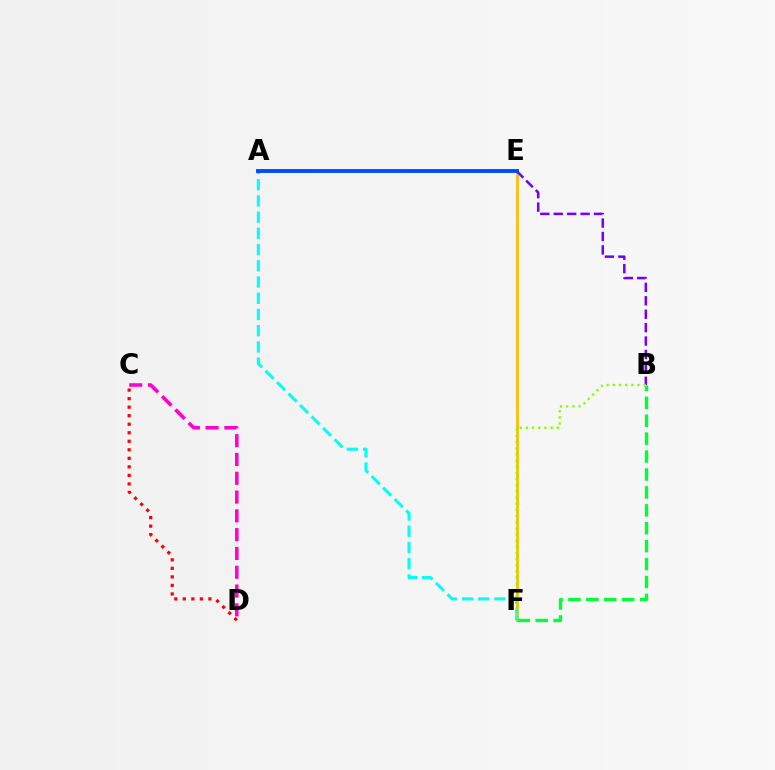{('C', 'D'): [{'color': '#ff00cf', 'line_style': 'dashed', 'thickness': 2.55}, {'color': '#ff0000', 'line_style': 'dotted', 'thickness': 2.32}], ('E', 'F'): [{'color': '#ffbd00', 'line_style': 'solid', 'thickness': 1.98}], ('B', 'E'): [{'color': '#7200ff', 'line_style': 'dashed', 'thickness': 1.82}], ('B', 'F'): [{'color': '#00ff39', 'line_style': 'dashed', 'thickness': 2.43}, {'color': '#84ff00', 'line_style': 'dotted', 'thickness': 1.67}], ('A', 'F'): [{'color': '#00fff6', 'line_style': 'dashed', 'thickness': 2.2}], ('A', 'E'): [{'color': '#004bff', 'line_style': 'solid', 'thickness': 2.79}]}